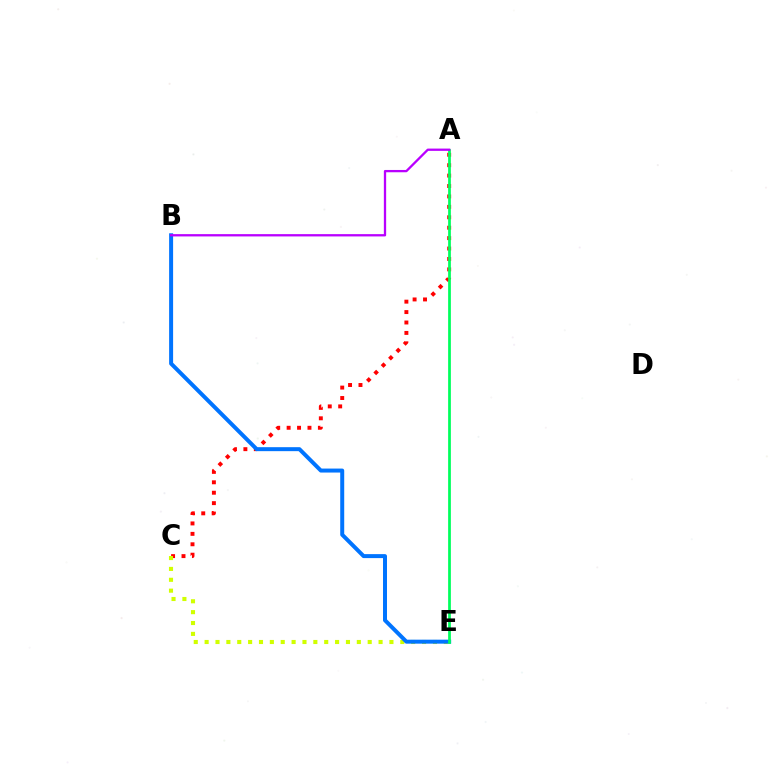{('A', 'C'): [{'color': '#ff0000', 'line_style': 'dotted', 'thickness': 2.83}], ('C', 'E'): [{'color': '#d1ff00', 'line_style': 'dotted', 'thickness': 2.95}], ('B', 'E'): [{'color': '#0074ff', 'line_style': 'solid', 'thickness': 2.87}], ('A', 'E'): [{'color': '#00ff5c', 'line_style': 'solid', 'thickness': 1.98}], ('A', 'B'): [{'color': '#b900ff', 'line_style': 'solid', 'thickness': 1.65}]}